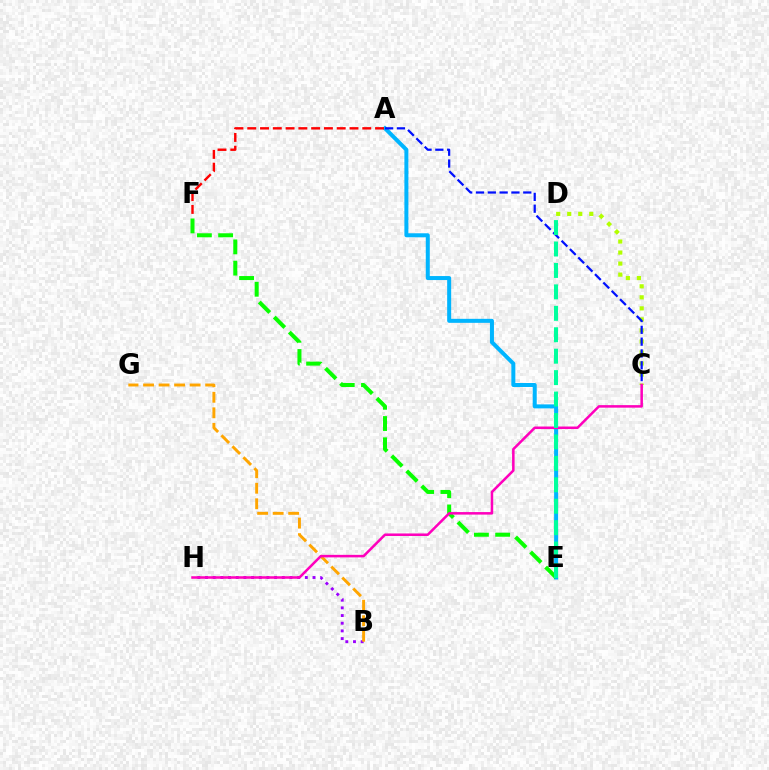{('C', 'D'): [{'color': '#b3ff00', 'line_style': 'dotted', 'thickness': 3.0}], ('A', 'E'): [{'color': '#00b5ff', 'line_style': 'solid', 'thickness': 2.88}], ('B', 'H'): [{'color': '#9b00ff', 'line_style': 'dotted', 'thickness': 2.09}], ('B', 'G'): [{'color': '#ffa500', 'line_style': 'dashed', 'thickness': 2.11}], ('E', 'F'): [{'color': '#08ff00', 'line_style': 'dashed', 'thickness': 2.89}], ('A', 'C'): [{'color': '#0010ff', 'line_style': 'dashed', 'thickness': 1.61}], ('C', 'H'): [{'color': '#ff00bd', 'line_style': 'solid', 'thickness': 1.82}], ('A', 'F'): [{'color': '#ff0000', 'line_style': 'dashed', 'thickness': 1.74}], ('D', 'E'): [{'color': '#00ff9d', 'line_style': 'dashed', 'thickness': 2.91}]}